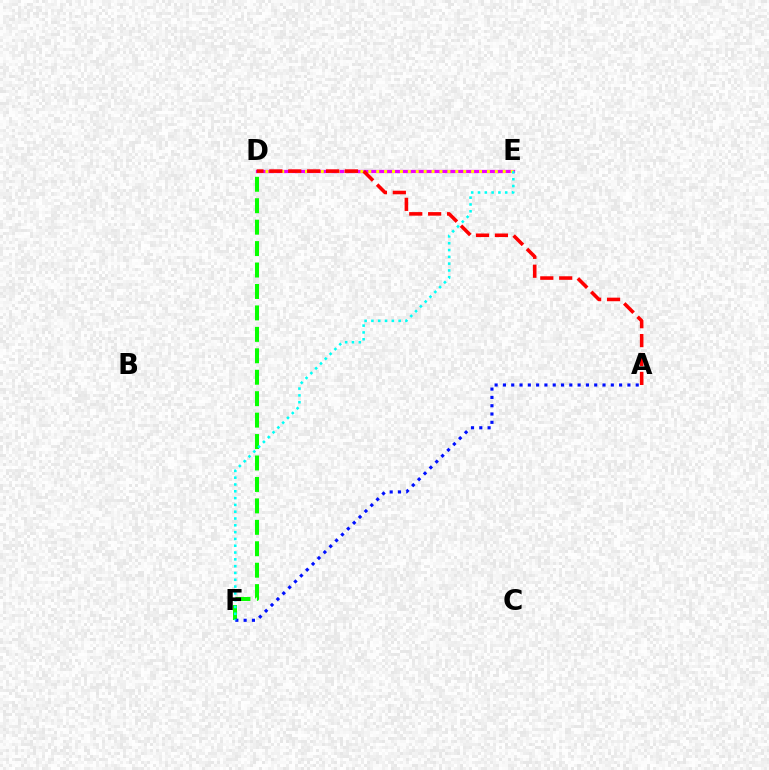{('D', 'F'): [{'color': '#08ff00', 'line_style': 'dashed', 'thickness': 2.91}], ('D', 'E'): [{'color': '#ee00ff', 'line_style': 'solid', 'thickness': 2.35}, {'color': '#fcf500', 'line_style': 'dotted', 'thickness': 2.15}], ('A', 'D'): [{'color': '#ff0000', 'line_style': 'dashed', 'thickness': 2.57}], ('A', 'F'): [{'color': '#0010ff', 'line_style': 'dotted', 'thickness': 2.26}], ('E', 'F'): [{'color': '#00fff6', 'line_style': 'dotted', 'thickness': 1.85}]}